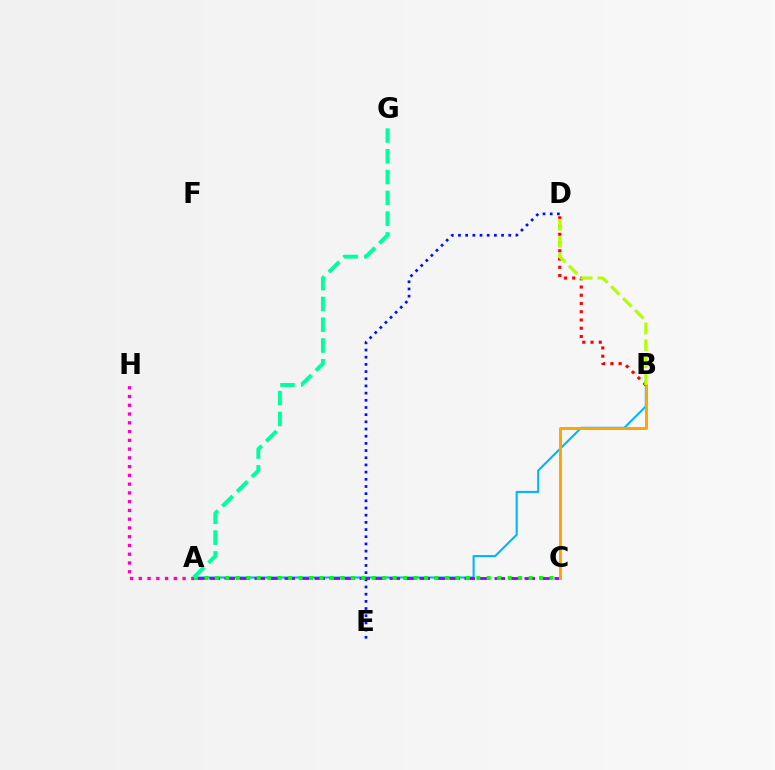{('A', 'B'): [{'color': '#00b5ff', 'line_style': 'solid', 'thickness': 1.5}], ('A', 'H'): [{'color': '#ff00bd', 'line_style': 'dotted', 'thickness': 2.38}], ('D', 'E'): [{'color': '#0010ff', 'line_style': 'dotted', 'thickness': 1.95}], ('A', 'C'): [{'color': '#9b00ff', 'line_style': 'dashed', 'thickness': 2.04}, {'color': '#08ff00', 'line_style': 'dotted', 'thickness': 2.84}], ('B', 'C'): [{'color': '#ffa500', 'line_style': 'solid', 'thickness': 2.13}], ('B', 'D'): [{'color': '#ff0000', 'line_style': 'dotted', 'thickness': 2.24}, {'color': '#b3ff00', 'line_style': 'dashed', 'thickness': 2.29}], ('A', 'G'): [{'color': '#00ff9d', 'line_style': 'dashed', 'thickness': 2.82}]}